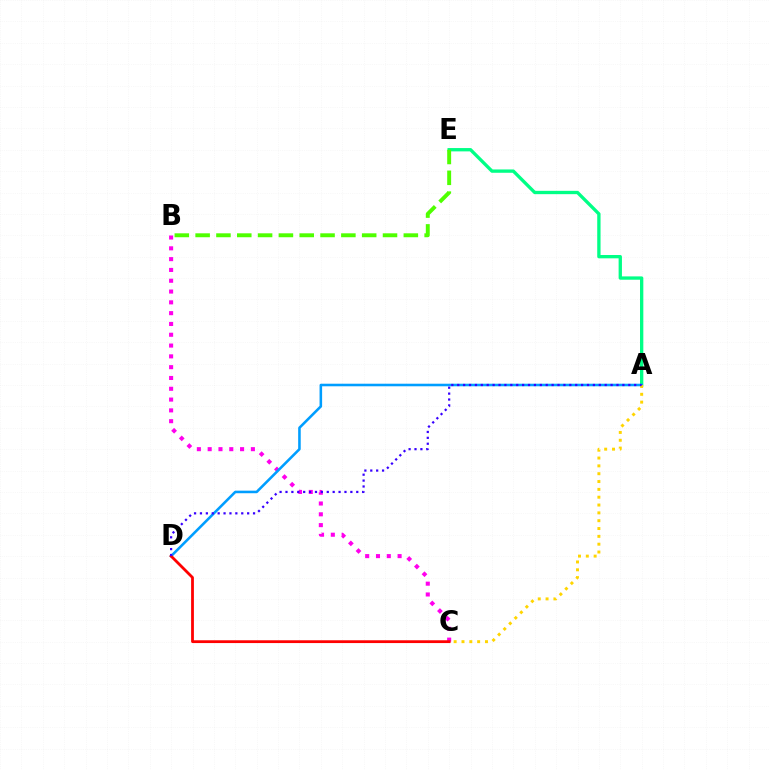{('A', 'E'): [{'color': '#00ff86', 'line_style': 'solid', 'thickness': 2.39}], ('B', 'C'): [{'color': '#ff00ed', 'line_style': 'dotted', 'thickness': 2.94}], ('A', 'D'): [{'color': '#009eff', 'line_style': 'solid', 'thickness': 1.85}, {'color': '#3700ff', 'line_style': 'dotted', 'thickness': 1.6}], ('B', 'E'): [{'color': '#4fff00', 'line_style': 'dashed', 'thickness': 2.83}], ('C', 'D'): [{'color': '#ff0000', 'line_style': 'solid', 'thickness': 2.01}], ('A', 'C'): [{'color': '#ffd500', 'line_style': 'dotted', 'thickness': 2.13}]}